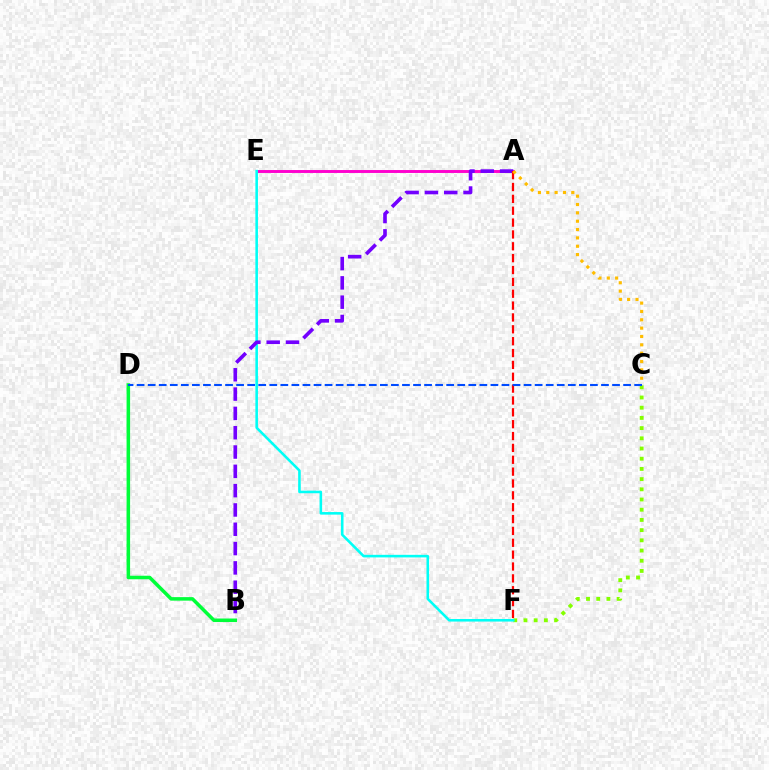{('C', 'F'): [{'color': '#84ff00', 'line_style': 'dotted', 'thickness': 2.77}], ('A', 'E'): [{'color': '#ff00cf', 'line_style': 'solid', 'thickness': 2.1}], ('E', 'F'): [{'color': '#00fff6', 'line_style': 'solid', 'thickness': 1.85}], ('A', 'B'): [{'color': '#7200ff', 'line_style': 'dashed', 'thickness': 2.62}], ('B', 'D'): [{'color': '#00ff39', 'line_style': 'solid', 'thickness': 2.54}], ('A', 'F'): [{'color': '#ff0000', 'line_style': 'dashed', 'thickness': 1.61}], ('A', 'C'): [{'color': '#ffbd00', 'line_style': 'dotted', 'thickness': 2.27}], ('C', 'D'): [{'color': '#004bff', 'line_style': 'dashed', 'thickness': 1.5}]}